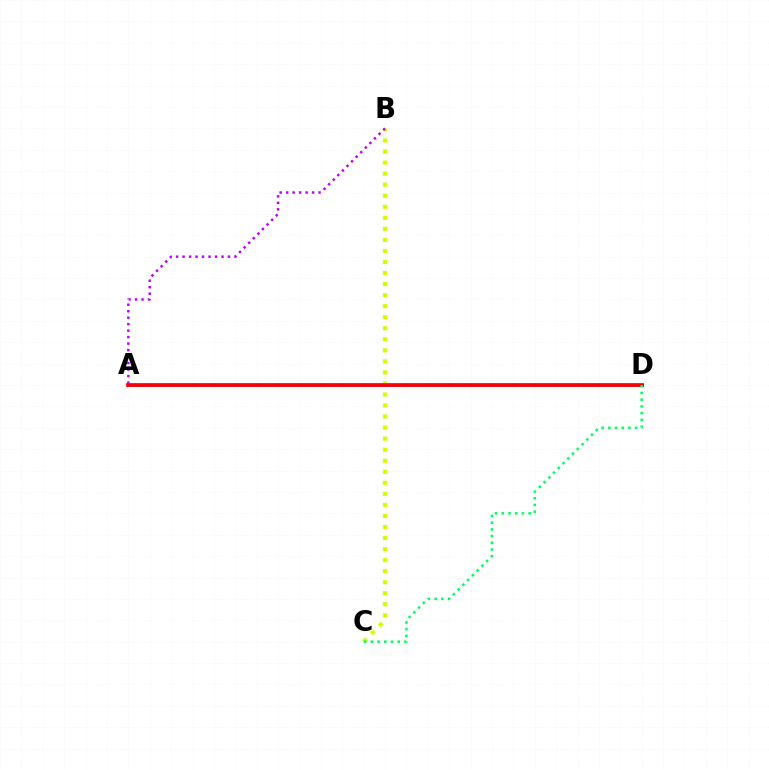{('B', 'C'): [{'color': '#d1ff00', 'line_style': 'dotted', 'thickness': 3.0}], ('A', 'D'): [{'color': '#0074ff', 'line_style': 'solid', 'thickness': 2.19}, {'color': '#ff0000', 'line_style': 'solid', 'thickness': 2.68}], ('C', 'D'): [{'color': '#00ff5c', 'line_style': 'dotted', 'thickness': 1.82}], ('A', 'B'): [{'color': '#b900ff', 'line_style': 'dotted', 'thickness': 1.76}]}